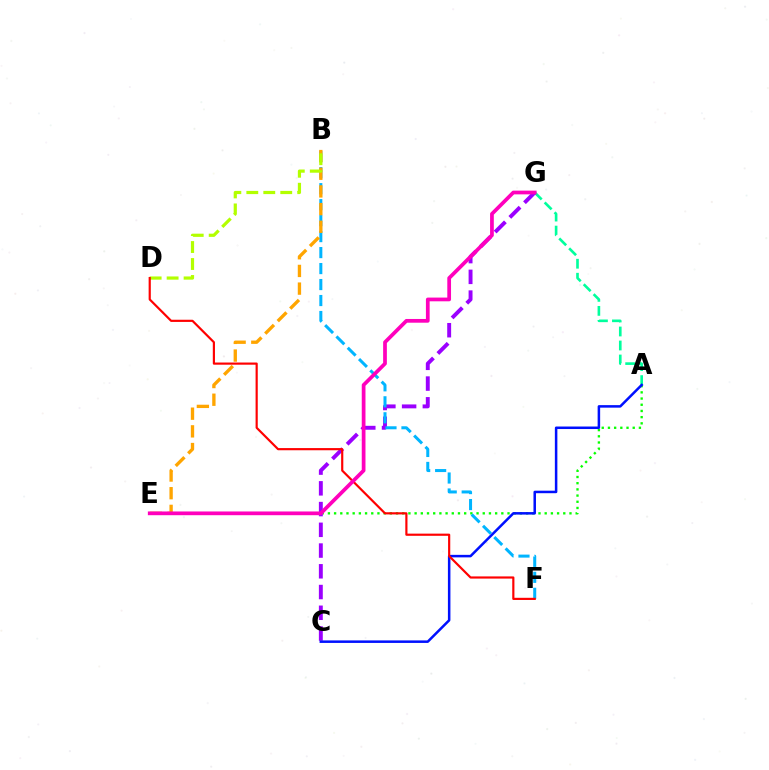{('A', 'E'): [{'color': '#08ff00', 'line_style': 'dotted', 'thickness': 1.68}], ('A', 'G'): [{'color': '#00ff9d', 'line_style': 'dashed', 'thickness': 1.9}], ('C', 'G'): [{'color': '#9b00ff', 'line_style': 'dashed', 'thickness': 2.82}], ('B', 'F'): [{'color': '#00b5ff', 'line_style': 'dashed', 'thickness': 2.17}], ('A', 'C'): [{'color': '#0010ff', 'line_style': 'solid', 'thickness': 1.81}], ('B', 'E'): [{'color': '#ffa500', 'line_style': 'dashed', 'thickness': 2.4}], ('B', 'D'): [{'color': '#b3ff00', 'line_style': 'dashed', 'thickness': 2.31}], ('D', 'F'): [{'color': '#ff0000', 'line_style': 'solid', 'thickness': 1.57}], ('E', 'G'): [{'color': '#ff00bd', 'line_style': 'solid', 'thickness': 2.69}]}